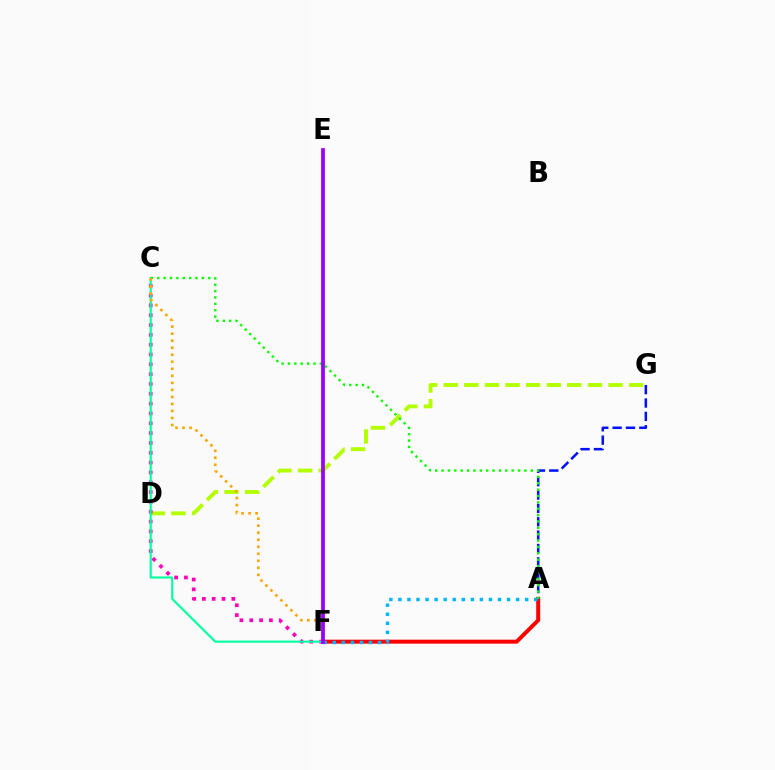{('D', 'G'): [{'color': '#b3ff00', 'line_style': 'dashed', 'thickness': 2.8}], ('A', 'F'): [{'color': '#ff0000', 'line_style': 'solid', 'thickness': 2.86}, {'color': '#00b5ff', 'line_style': 'dotted', 'thickness': 2.46}], ('C', 'F'): [{'color': '#ff00bd', 'line_style': 'dotted', 'thickness': 2.67}, {'color': '#00ff9d', 'line_style': 'solid', 'thickness': 1.53}, {'color': '#ffa500', 'line_style': 'dotted', 'thickness': 1.91}], ('A', 'G'): [{'color': '#0010ff', 'line_style': 'dashed', 'thickness': 1.82}], ('A', 'C'): [{'color': '#08ff00', 'line_style': 'dotted', 'thickness': 1.73}], ('E', 'F'): [{'color': '#9b00ff', 'line_style': 'solid', 'thickness': 2.71}]}